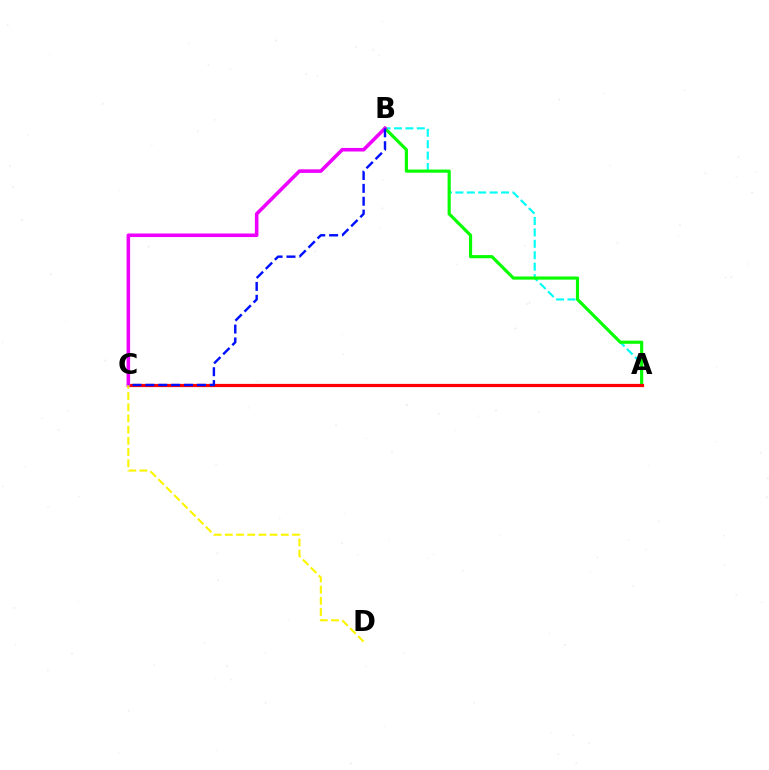{('A', 'B'): [{'color': '#00fff6', 'line_style': 'dashed', 'thickness': 1.55}, {'color': '#08ff00', 'line_style': 'solid', 'thickness': 2.27}], ('A', 'C'): [{'color': '#ff0000', 'line_style': 'solid', 'thickness': 2.31}], ('B', 'C'): [{'color': '#ee00ff', 'line_style': 'solid', 'thickness': 2.56}, {'color': '#0010ff', 'line_style': 'dashed', 'thickness': 1.75}], ('C', 'D'): [{'color': '#fcf500', 'line_style': 'dashed', 'thickness': 1.52}]}